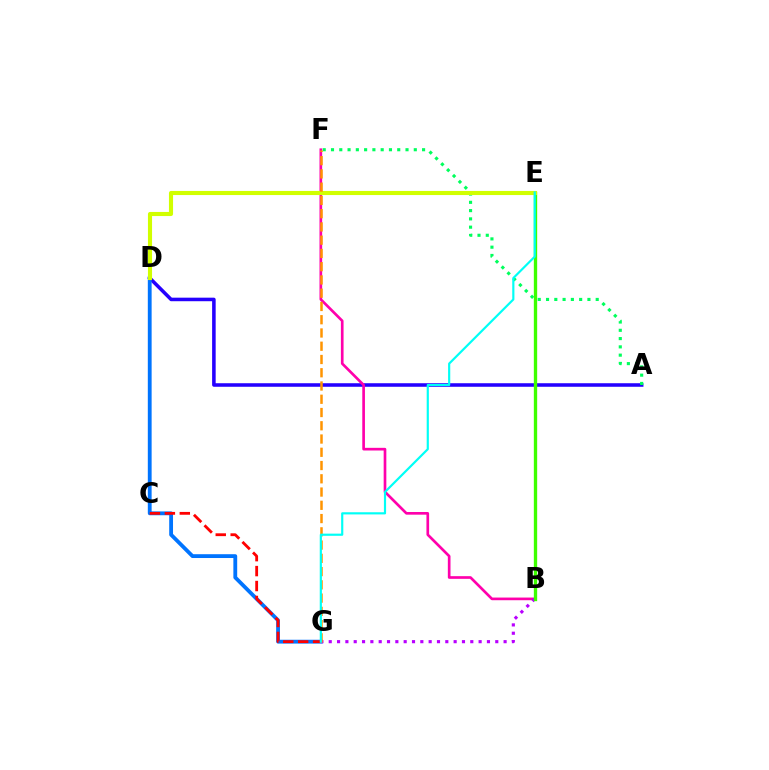{('A', 'D'): [{'color': '#2500ff', 'line_style': 'solid', 'thickness': 2.55}], ('D', 'G'): [{'color': '#0074ff', 'line_style': 'solid', 'thickness': 2.75}], ('A', 'F'): [{'color': '#00ff5c', 'line_style': 'dotted', 'thickness': 2.25}], ('B', 'F'): [{'color': '#ff00ac', 'line_style': 'solid', 'thickness': 1.92}], ('B', 'G'): [{'color': '#b900ff', 'line_style': 'dotted', 'thickness': 2.26}], ('B', 'E'): [{'color': '#3dff00', 'line_style': 'solid', 'thickness': 2.4}], ('C', 'G'): [{'color': '#ff0000', 'line_style': 'dashed', 'thickness': 2.03}], ('D', 'E'): [{'color': '#d1ff00', 'line_style': 'solid', 'thickness': 2.96}], ('F', 'G'): [{'color': '#ff9400', 'line_style': 'dashed', 'thickness': 1.8}], ('E', 'G'): [{'color': '#00fff6', 'line_style': 'solid', 'thickness': 1.56}]}